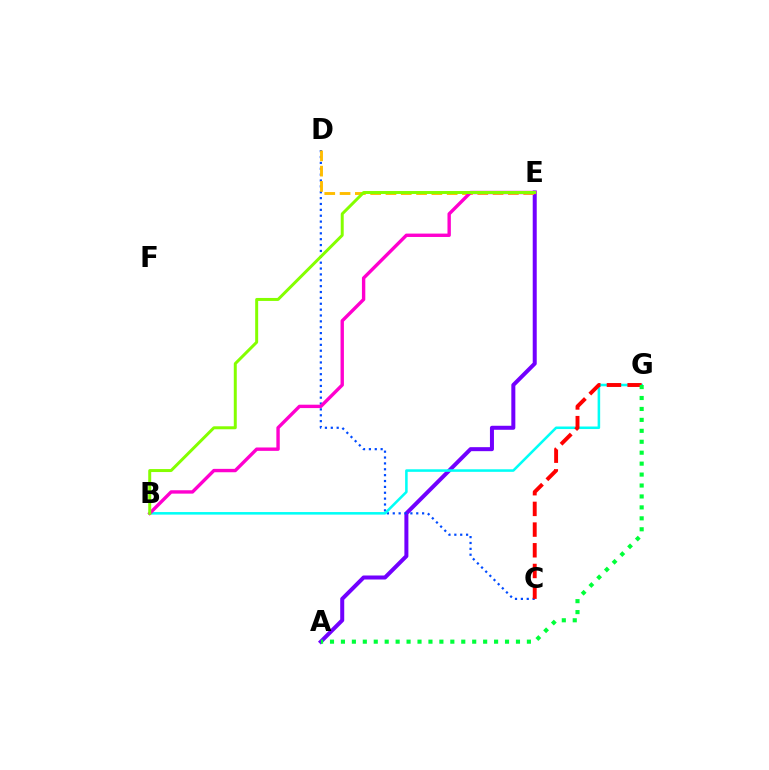{('A', 'E'): [{'color': '#7200ff', 'line_style': 'solid', 'thickness': 2.88}], ('C', 'D'): [{'color': '#004bff', 'line_style': 'dotted', 'thickness': 1.59}], ('D', 'E'): [{'color': '#ffbd00', 'line_style': 'dashed', 'thickness': 2.08}], ('B', 'G'): [{'color': '#00fff6', 'line_style': 'solid', 'thickness': 1.84}], ('B', 'E'): [{'color': '#ff00cf', 'line_style': 'solid', 'thickness': 2.43}, {'color': '#84ff00', 'line_style': 'solid', 'thickness': 2.14}], ('C', 'G'): [{'color': '#ff0000', 'line_style': 'dashed', 'thickness': 2.81}], ('A', 'G'): [{'color': '#00ff39', 'line_style': 'dotted', 'thickness': 2.97}]}